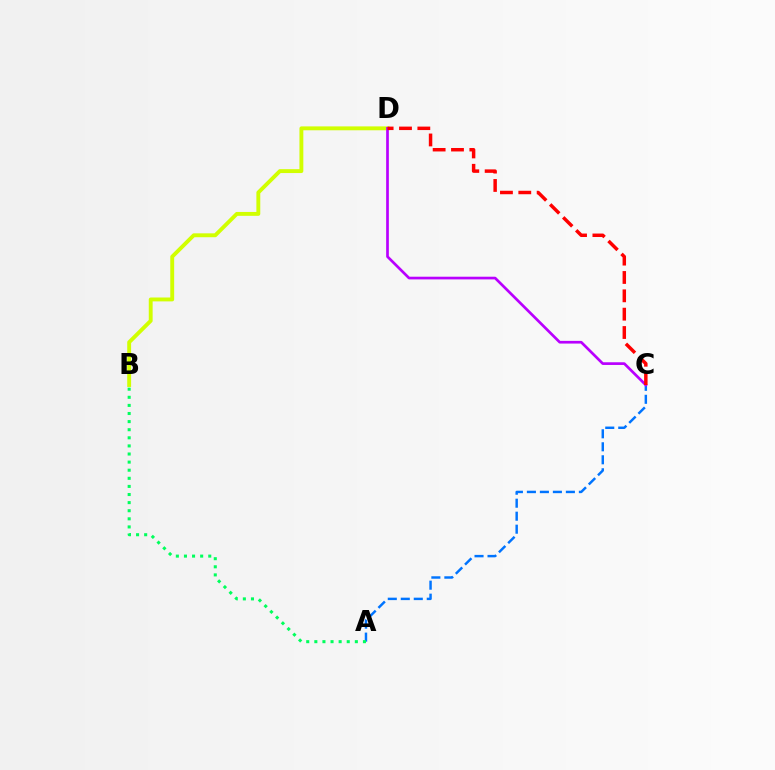{('A', 'C'): [{'color': '#0074ff', 'line_style': 'dashed', 'thickness': 1.77}], ('A', 'B'): [{'color': '#00ff5c', 'line_style': 'dotted', 'thickness': 2.2}], ('B', 'D'): [{'color': '#d1ff00', 'line_style': 'solid', 'thickness': 2.8}], ('C', 'D'): [{'color': '#b900ff', 'line_style': 'solid', 'thickness': 1.94}, {'color': '#ff0000', 'line_style': 'dashed', 'thickness': 2.49}]}